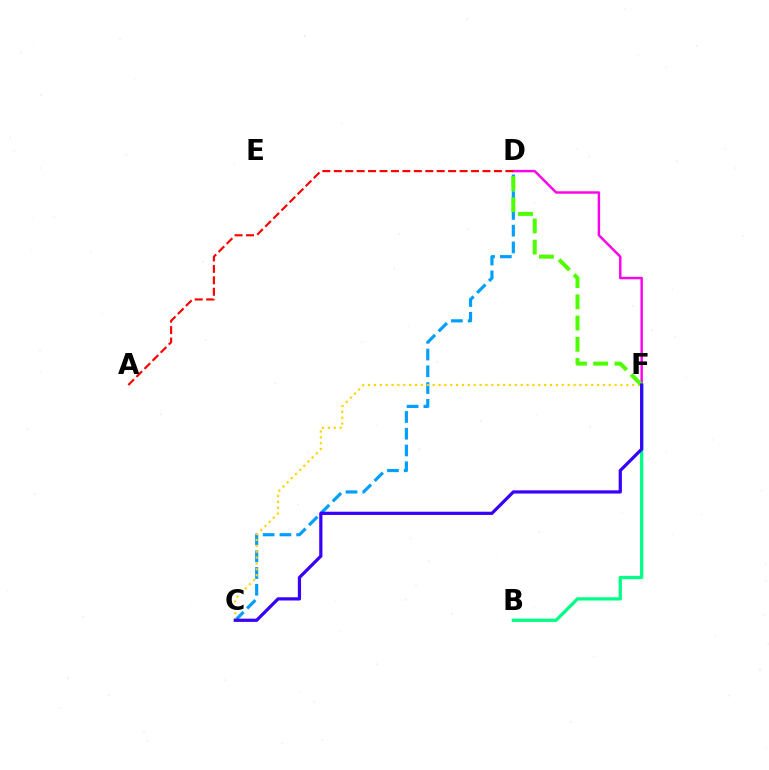{('D', 'F'): [{'color': '#ff00ed', 'line_style': 'solid', 'thickness': 1.75}, {'color': '#4fff00', 'line_style': 'dashed', 'thickness': 2.88}], ('C', 'D'): [{'color': '#009eff', 'line_style': 'dashed', 'thickness': 2.28}], ('B', 'F'): [{'color': '#00ff86', 'line_style': 'solid', 'thickness': 2.35}], ('A', 'D'): [{'color': '#ff0000', 'line_style': 'dashed', 'thickness': 1.55}], ('C', 'F'): [{'color': '#ffd500', 'line_style': 'dotted', 'thickness': 1.6}, {'color': '#3700ff', 'line_style': 'solid', 'thickness': 2.32}]}